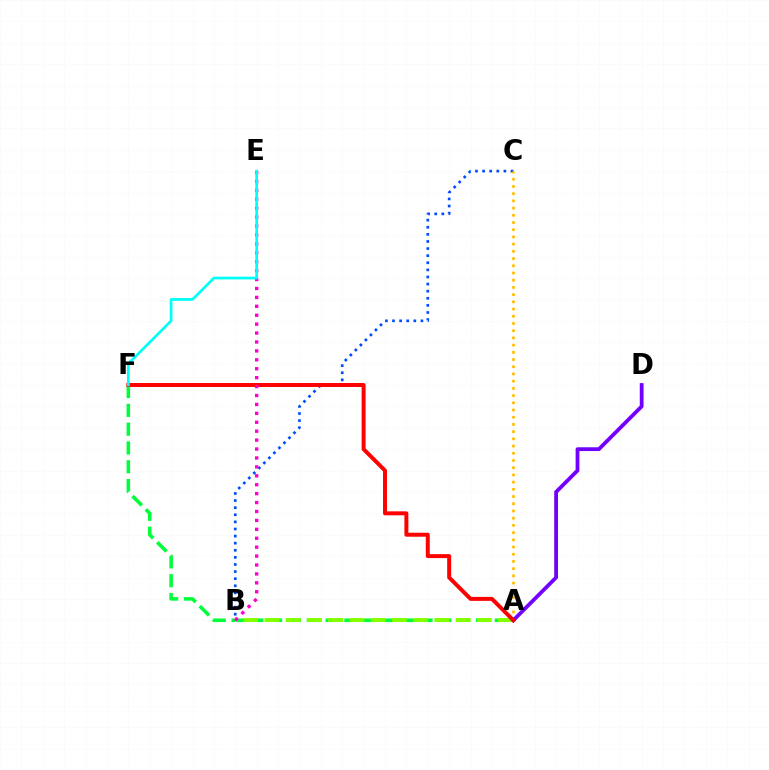{('A', 'F'): [{'color': '#00ff39', 'line_style': 'dashed', 'thickness': 2.55}, {'color': '#ff0000', 'line_style': 'solid', 'thickness': 2.86}], ('A', 'B'): [{'color': '#84ff00', 'line_style': 'dashed', 'thickness': 2.88}], ('B', 'C'): [{'color': '#004bff', 'line_style': 'dotted', 'thickness': 1.93}], ('A', 'C'): [{'color': '#ffbd00', 'line_style': 'dotted', 'thickness': 1.96}], ('A', 'D'): [{'color': '#7200ff', 'line_style': 'solid', 'thickness': 2.72}], ('B', 'E'): [{'color': '#ff00cf', 'line_style': 'dotted', 'thickness': 2.42}], ('E', 'F'): [{'color': '#00fff6', 'line_style': 'solid', 'thickness': 1.97}]}